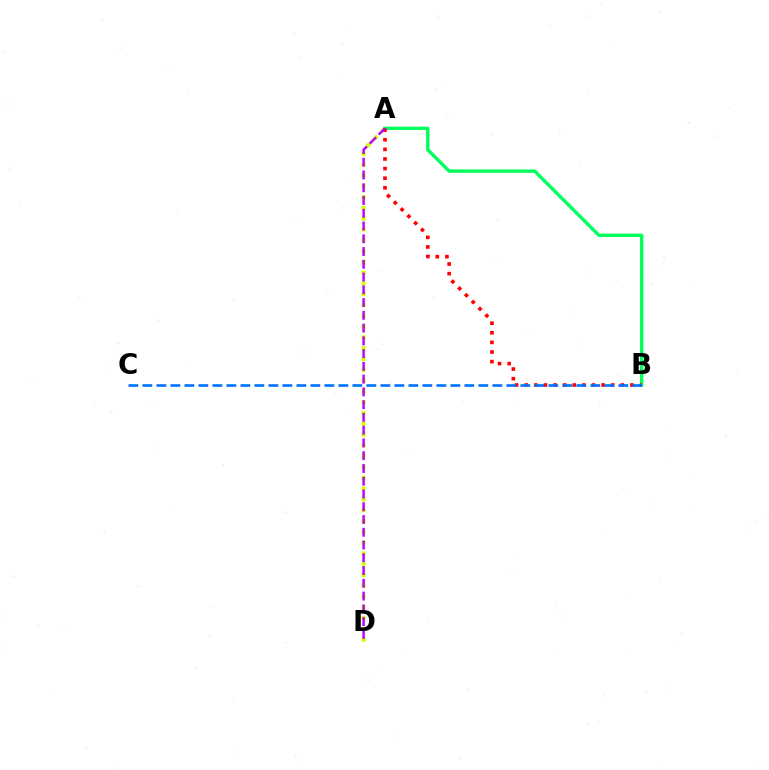{('A', 'D'): [{'color': '#d1ff00', 'line_style': 'dotted', 'thickness': 2.93}, {'color': '#b900ff', 'line_style': 'dashed', 'thickness': 1.73}], ('A', 'B'): [{'color': '#00ff5c', 'line_style': 'solid', 'thickness': 2.42}, {'color': '#ff0000', 'line_style': 'dotted', 'thickness': 2.61}], ('B', 'C'): [{'color': '#0074ff', 'line_style': 'dashed', 'thickness': 1.9}]}